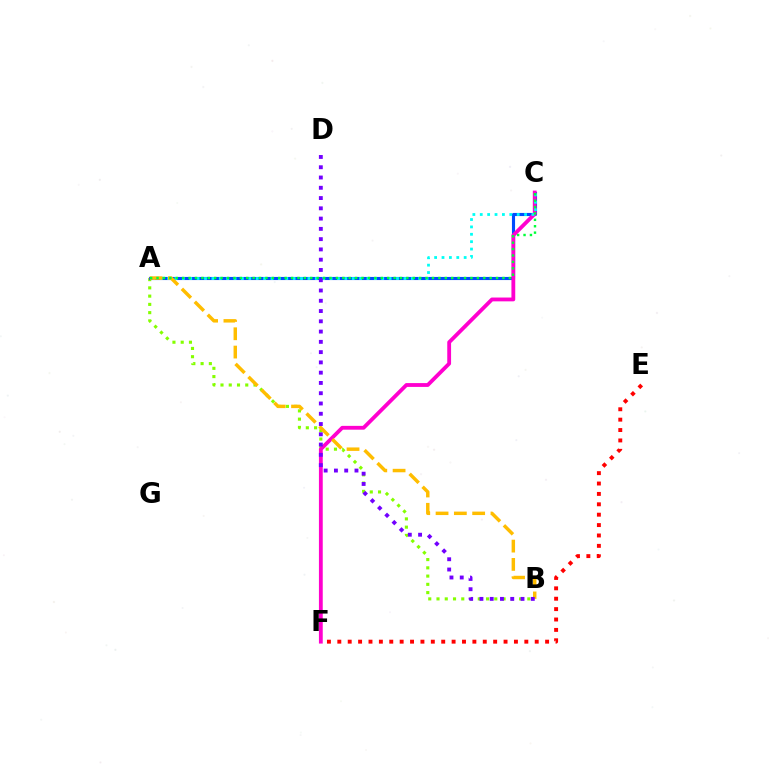{('A', 'B'): [{'color': '#84ff00', 'line_style': 'dotted', 'thickness': 2.24}, {'color': '#ffbd00', 'line_style': 'dashed', 'thickness': 2.49}], ('A', 'C'): [{'color': '#004bff', 'line_style': 'solid', 'thickness': 2.24}, {'color': '#00fff6', 'line_style': 'dotted', 'thickness': 2.01}, {'color': '#00ff39', 'line_style': 'dotted', 'thickness': 1.74}], ('C', 'F'): [{'color': '#ff00cf', 'line_style': 'solid', 'thickness': 2.75}], ('B', 'D'): [{'color': '#7200ff', 'line_style': 'dotted', 'thickness': 2.79}], ('E', 'F'): [{'color': '#ff0000', 'line_style': 'dotted', 'thickness': 2.82}]}